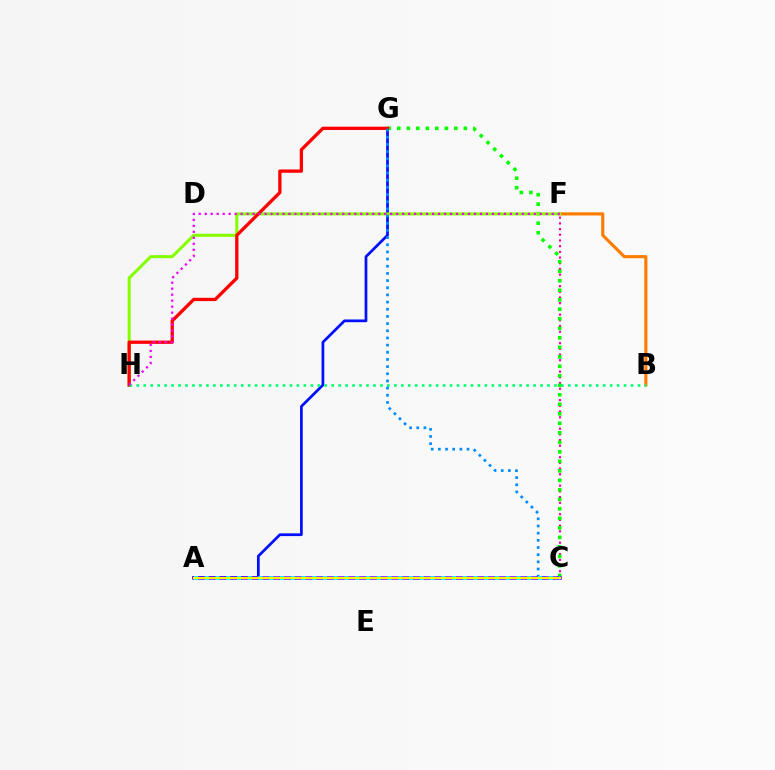{('A', 'G'): [{'color': '#0010ff', 'line_style': 'solid', 'thickness': 1.97}], ('C', 'F'): [{'color': '#ff0094', 'line_style': 'dotted', 'thickness': 1.55}], ('B', 'F'): [{'color': '#ff7c00', 'line_style': 'solid', 'thickness': 2.26}], ('C', 'G'): [{'color': '#08ff00', 'line_style': 'dotted', 'thickness': 2.58}, {'color': '#008cff', 'line_style': 'dotted', 'thickness': 1.95}], ('F', 'H'): [{'color': '#84ff00', 'line_style': 'solid', 'thickness': 2.17}, {'color': '#ee00ff', 'line_style': 'dotted', 'thickness': 1.63}], ('G', 'H'): [{'color': '#ff0000', 'line_style': 'solid', 'thickness': 2.37}], ('B', 'H'): [{'color': '#00ff74', 'line_style': 'dotted', 'thickness': 1.89}], ('A', 'C'): [{'color': '#7200ff', 'line_style': 'solid', 'thickness': 2.52}, {'color': '#00fff6', 'line_style': 'dotted', 'thickness': 2.92}, {'color': '#fcf500', 'line_style': 'solid', 'thickness': 1.5}]}